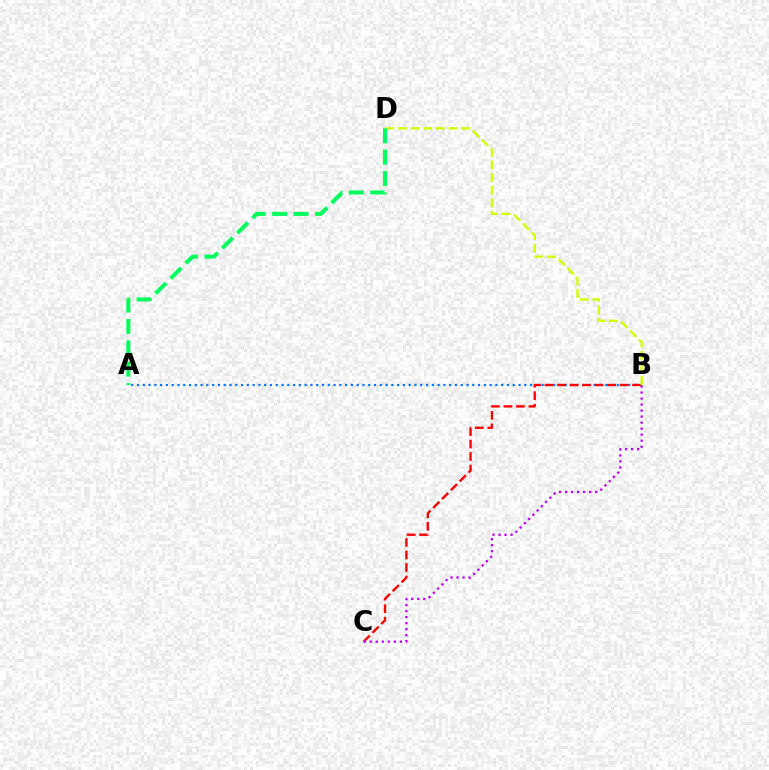{('A', 'B'): [{'color': '#0074ff', 'line_style': 'dotted', 'thickness': 1.57}], ('B', 'C'): [{'color': '#ff0000', 'line_style': 'dashed', 'thickness': 1.7}, {'color': '#b900ff', 'line_style': 'dotted', 'thickness': 1.64}], ('B', 'D'): [{'color': '#d1ff00', 'line_style': 'dashed', 'thickness': 1.71}], ('A', 'D'): [{'color': '#00ff5c', 'line_style': 'dashed', 'thickness': 2.9}]}